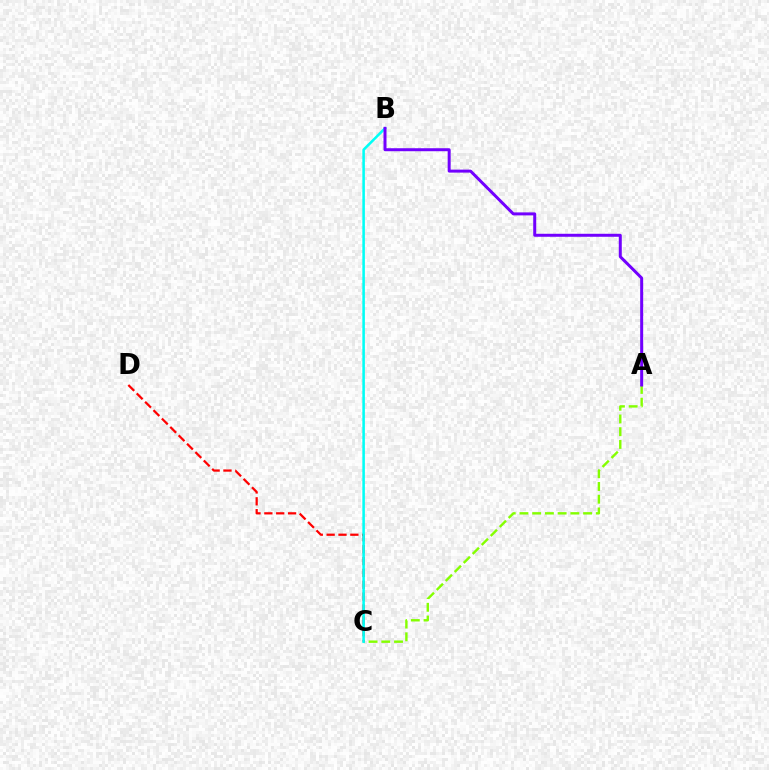{('A', 'C'): [{'color': '#84ff00', 'line_style': 'dashed', 'thickness': 1.73}], ('C', 'D'): [{'color': '#ff0000', 'line_style': 'dashed', 'thickness': 1.61}], ('B', 'C'): [{'color': '#00fff6', 'line_style': 'solid', 'thickness': 1.84}], ('A', 'B'): [{'color': '#7200ff', 'line_style': 'solid', 'thickness': 2.15}]}